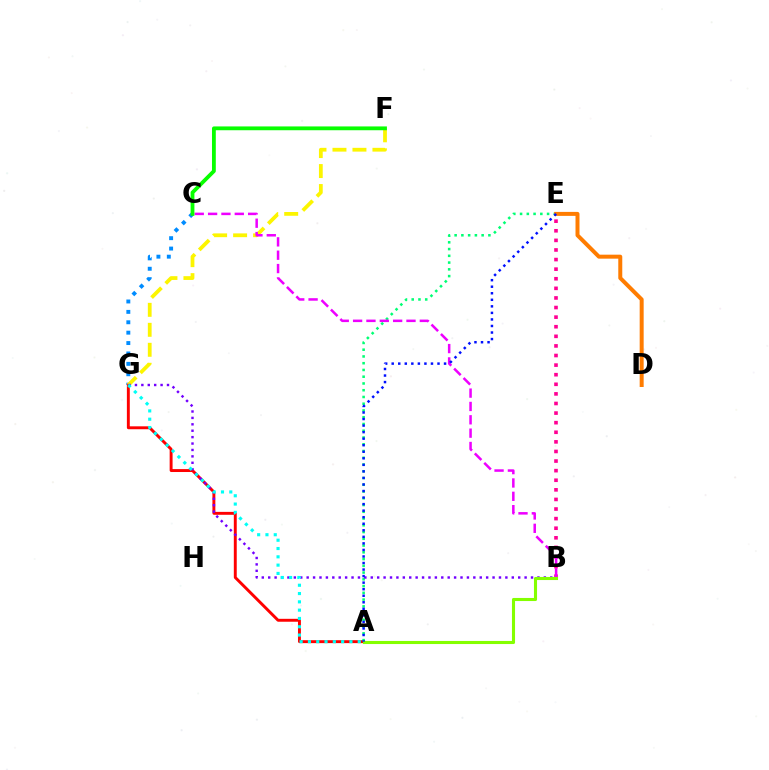{('B', 'E'): [{'color': '#ff0094', 'line_style': 'dotted', 'thickness': 2.61}], ('C', 'G'): [{'color': '#008cff', 'line_style': 'dotted', 'thickness': 2.82}], ('A', 'G'): [{'color': '#ff0000', 'line_style': 'solid', 'thickness': 2.1}, {'color': '#00fff6', 'line_style': 'dotted', 'thickness': 2.26}], ('A', 'E'): [{'color': '#00ff74', 'line_style': 'dotted', 'thickness': 1.84}, {'color': '#0010ff', 'line_style': 'dotted', 'thickness': 1.78}], ('F', 'G'): [{'color': '#fcf500', 'line_style': 'dashed', 'thickness': 2.71}], ('B', 'C'): [{'color': '#ee00ff', 'line_style': 'dashed', 'thickness': 1.81}], ('B', 'G'): [{'color': '#7200ff', 'line_style': 'dotted', 'thickness': 1.74}], ('C', 'F'): [{'color': '#08ff00', 'line_style': 'solid', 'thickness': 2.74}], ('D', 'E'): [{'color': '#ff7c00', 'line_style': 'solid', 'thickness': 2.87}], ('A', 'B'): [{'color': '#84ff00', 'line_style': 'solid', 'thickness': 2.22}]}